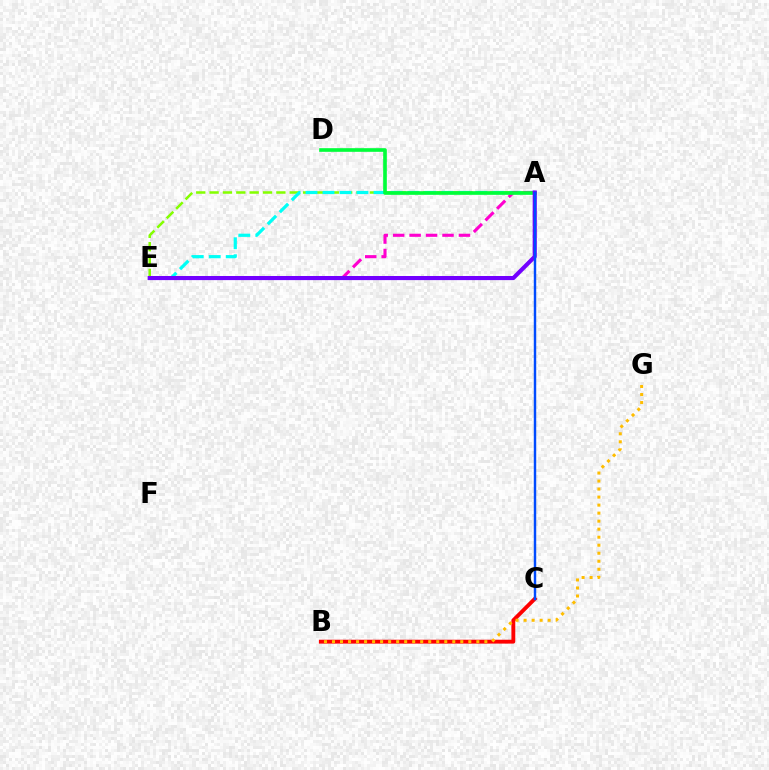{('A', 'E'): [{'color': '#84ff00', 'line_style': 'dashed', 'thickness': 1.81}, {'color': '#00fff6', 'line_style': 'dashed', 'thickness': 2.31}, {'color': '#ff00cf', 'line_style': 'dashed', 'thickness': 2.23}, {'color': '#7200ff', 'line_style': 'solid', 'thickness': 2.95}], ('A', 'D'): [{'color': '#00ff39', 'line_style': 'solid', 'thickness': 2.62}], ('B', 'C'): [{'color': '#ff0000', 'line_style': 'solid', 'thickness': 2.79}], ('A', 'C'): [{'color': '#004bff', 'line_style': 'solid', 'thickness': 1.76}], ('B', 'G'): [{'color': '#ffbd00', 'line_style': 'dotted', 'thickness': 2.18}]}